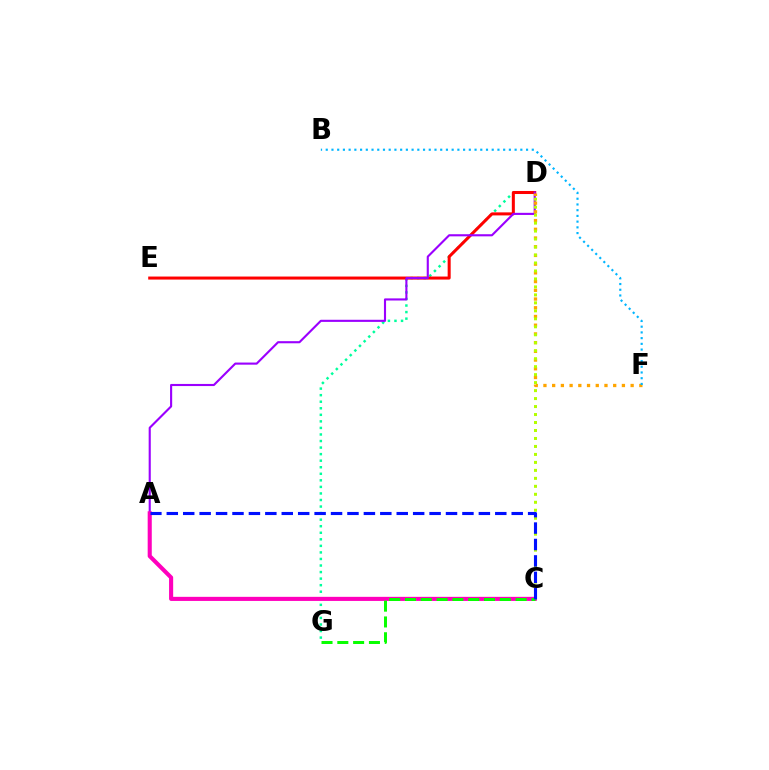{('D', 'G'): [{'color': '#00ff9d', 'line_style': 'dotted', 'thickness': 1.78}], ('D', 'E'): [{'color': '#ff0000', 'line_style': 'solid', 'thickness': 2.18}], ('A', 'D'): [{'color': '#9b00ff', 'line_style': 'solid', 'thickness': 1.53}], ('A', 'C'): [{'color': '#ff00bd', 'line_style': 'solid', 'thickness': 2.95}, {'color': '#0010ff', 'line_style': 'dashed', 'thickness': 2.23}], ('D', 'F'): [{'color': '#ffa500', 'line_style': 'dotted', 'thickness': 2.37}], ('B', 'F'): [{'color': '#00b5ff', 'line_style': 'dotted', 'thickness': 1.55}], ('C', 'G'): [{'color': '#08ff00', 'line_style': 'dashed', 'thickness': 2.15}], ('C', 'D'): [{'color': '#b3ff00', 'line_style': 'dotted', 'thickness': 2.17}]}